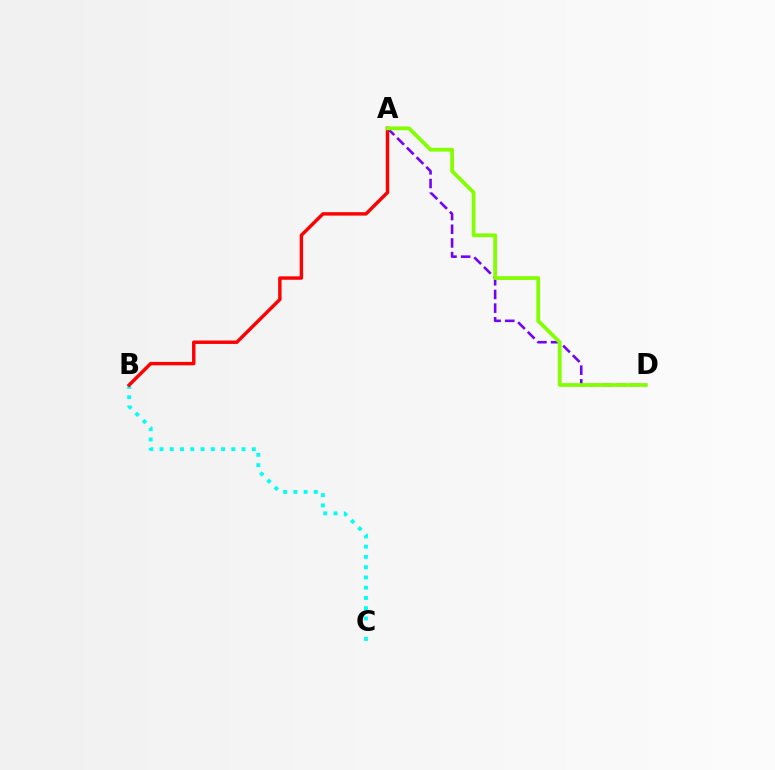{('A', 'D'): [{'color': '#7200ff', 'line_style': 'dashed', 'thickness': 1.86}, {'color': '#84ff00', 'line_style': 'solid', 'thickness': 2.71}], ('B', 'C'): [{'color': '#00fff6', 'line_style': 'dotted', 'thickness': 2.79}], ('A', 'B'): [{'color': '#ff0000', 'line_style': 'solid', 'thickness': 2.47}]}